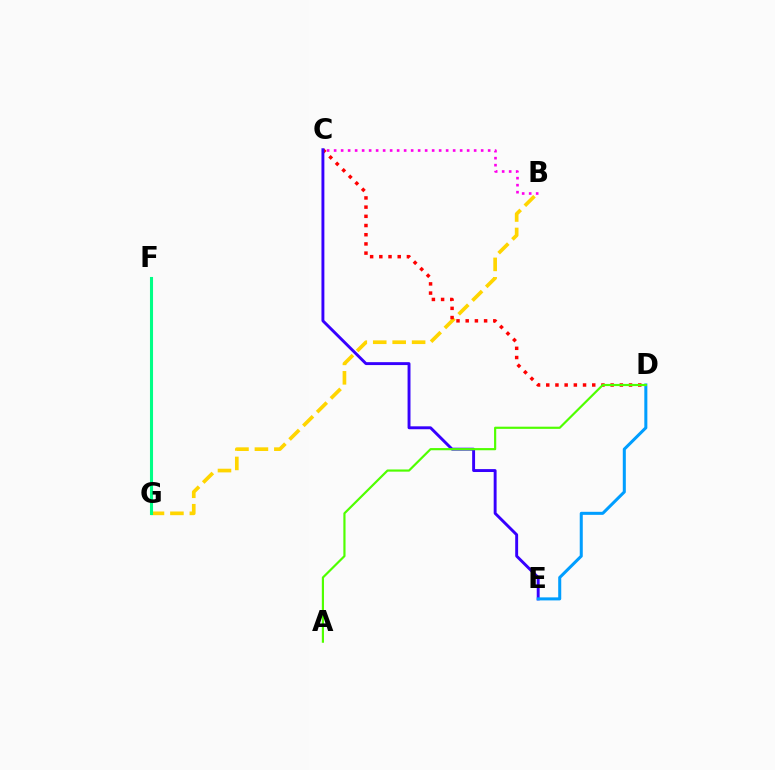{('B', 'G'): [{'color': '#ffd500', 'line_style': 'dashed', 'thickness': 2.64}], ('C', 'D'): [{'color': '#ff0000', 'line_style': 'dotted', 'thickness': 2.5}], ('C', 'E'): [{'color': '#3700ff', 'line_style': 'solid', 'thickness': 2.1}], ('B', 'C'): [{'color': '#ff00ed', 'line_style': 'dotted', 'thickness': 1.9}], ('D', 'E'): [{'color': '#009eff', 'line_style': 'solid', 'thickness': 2.18}], ('F', 'G'): [{'color': '#00ff86', 'line_style': 'solid', 'thickness': 2.22}], ('A', 'D'): [{'color': '#4fff00', 'line_style': 'solid', 'thickness': 1.57}]}